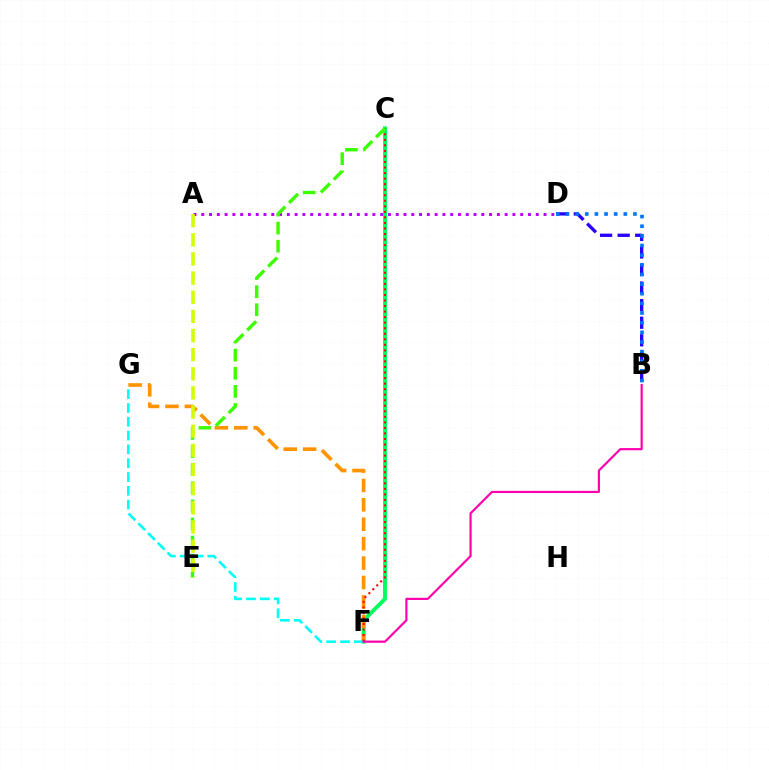{('B', 'D'): [{'color': '#2500ff', 'line_style': 'dashed', 'thickness': 2.39}, {'color': '#0074ff', 'line_style': 'dotted', 'thickness': 2.62}], ('C', 'F'): [{'color': '#00ff5c', 'line_style': 'solid', 'thickness': 2.82}, {'color': '#ff0000', 'line_style': 'dotted', 'thickness': 1.51}], ('F', 'G'): [{'color': '#ff9400', 'line_style': 'dashed', 'thickness': 2.64}, {'color': '#00fff6', 'line_style': 'dashed', 'thickness': 1.87}], ('A', 'D'): [{'color': '#b900ff', 'line_style': 'dotted', 'thickness': 2.11}], ('C', 'E'): [{'color': '#3dff00', 'line_style': 'dashed', 'thickness': 2.46}], ('A', 'E'): [{'color': '#d1ff00', 'line_style': 'dashed', 'thickness': 2.6}], ('B', 'F'): [{'color': '#ff00ac', 'line_style': 'solid', 'thickness': 1.57}]}